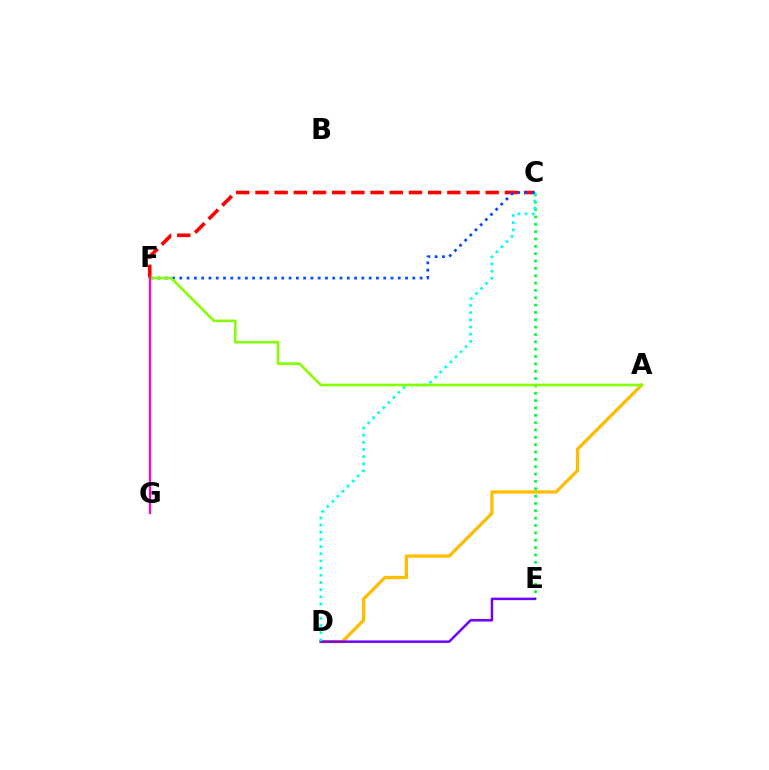{('A', 'D'): [{'color': '#ffbd00', 'line_style': 'solid', 'thickness': 2.35}], ('C', 'E'): [{'color': '#00ff39', 'line_style': 'dotted', 'thickness': 2.0}], ('C', 'F'): [{'color': '#ff0000', 'line_style': 'dashed', 'thickness': 2.61}, {'color': '#004bff', 'line_style': 'dotted', 'thickness': 1.98}], ('D', 'E'): [{'color': '#7200ff', 'line_style': 'solid', 'thickness': 1.8}], ('C', 'D'): [{'color': '#00fff6', 'line_style': 'dotted', 'thickness': 1.95}], ('A', 'F'): [{'color': '#84ff00', 'line_style': 'solid', 'thickness': 1.87}], ('F', 'G'): [{'color': '#ff00cf', 'line_style': 'solid', 'thickness': 1.61}]}